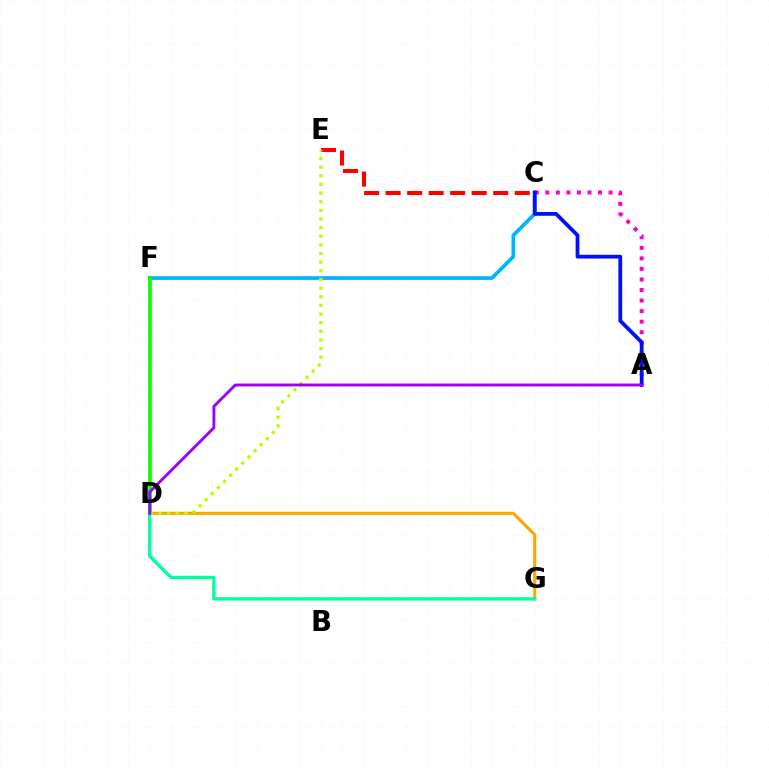{('C', 'E'): [{'color': '#ff0000', 'line_style': 'dashed', 'thickness': 2.92}], ('C', 'F'): [{'color': '#00b5ff', 'line_style': 'solid', 'thickness': 2.67}], ('D', 'G'): [{'color': '#ffa500', 'line_style': 'solid', 'thickness': 2.22}, {'color': '#00ff9d', 'line_style': 'solid', 'thickness': 2.39}], ('A', 'C'): [{'color': '#ff00bd', 'line_style': 'dotted', 'thickness': 2.87}, {'color': '#0010ff', 'line_style': 'solid', 'thickness': 2.71}], ('D', 'F'): [{'color': '#08ff00', 'line_style': 'solid', 'thickness': 2.64}], ('D', 'E'): [{'color': '#b3ff00', 'line_style': 'dotted', 'thickness': 2.35}], ('A', 'D'): [{'color': '#9b00ff', 'line_style': 'solid', 'thickness': 2.07}]}